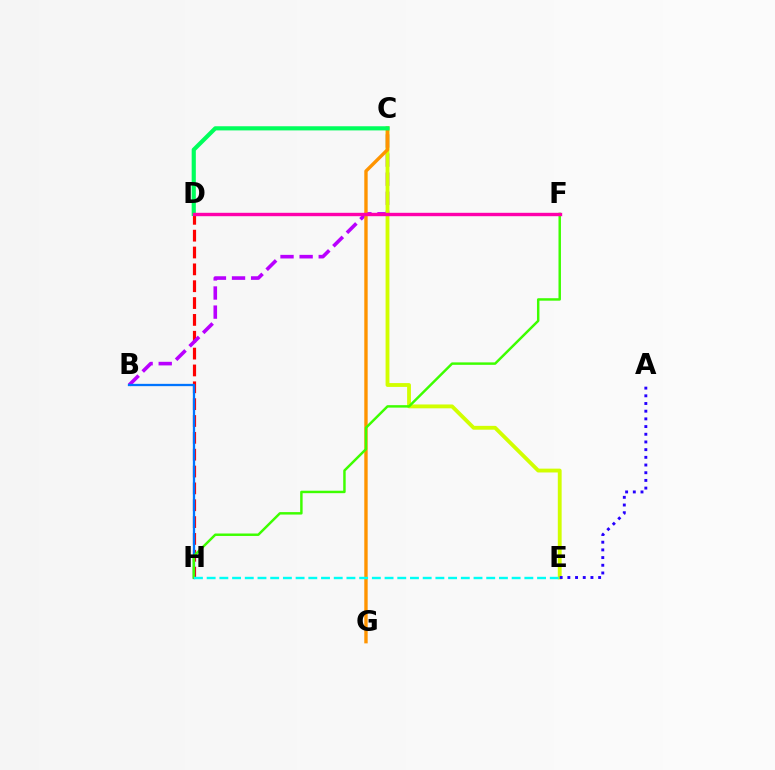{('D', 'H'): [{'color': '#ff0000', 'line_style': 'dashed', 'thickness': 2.29}], ('B', 'C'): [{'color': '#b900ff', 'line_style': 'dashed', 'thickness': 2.6}], ('C', 'E'): [{'color': '#d1ff00', 'line_style': 'solid', 'thickness': 2.76}], ('C', 'G'): [{'color': '#ff9400', 'line_style': 'solid', 'thickness': 2.44}], ('B', 'H'): [{'color': '#0074ff', 'line_style': 'solid', 'thickness': 1.65}], ('F', 'H'): [{'color': '#3dff00', 'line_style': 'solid', 'thickness': 1.77}], ('A', 'E'): [{'color': '#2500ff', 'line_style': 'dotted', 'thickness': 2.09}], ('C', 'D'): [{'color': '#00ff5c', 'line_style': 'solid', 'thickness': 2.99}], ('E', 'H'): [{'color': '#00fff6', 'line_style': 'dashed', 'thickness': 1.73}], ('D', 'F'): [{'color': '#ff00ac', 'line_style': 'solid', 'thickness': 2.44}]}